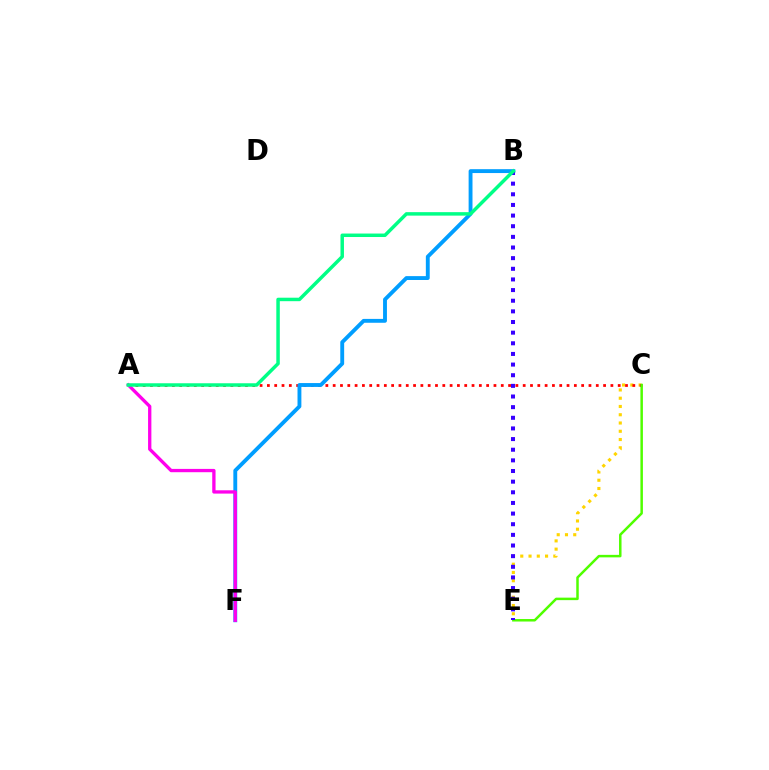{('C', 'E'): [{'color': '#ffd500', 'line_style': 'dotted', 'thickness': 2.24}, {'color': '#4fff00', 'line_style': 'solid', 'thickness': 1.8}], ('A', 'C'): [{'color': '#ff0000', 'line_style': 'dotted', 'thickness': 1.99}], ('B', 'F'): [{'color': '#009eff', 'line_style': 'solid', 'thickness': 2.79}], ('B', 'E'): [{'color': '#3700ff', 'line_style': 'dotted', 'thickness': 2.89}], ('A', 'F'): [{'color': '#ff00ed', 'line_style': 'solid', 'thickness': 2.38}], ('A', 'B'): [{'color': '#00ff86', 'line_style': 'solid', 'thickness': 2.5}]}